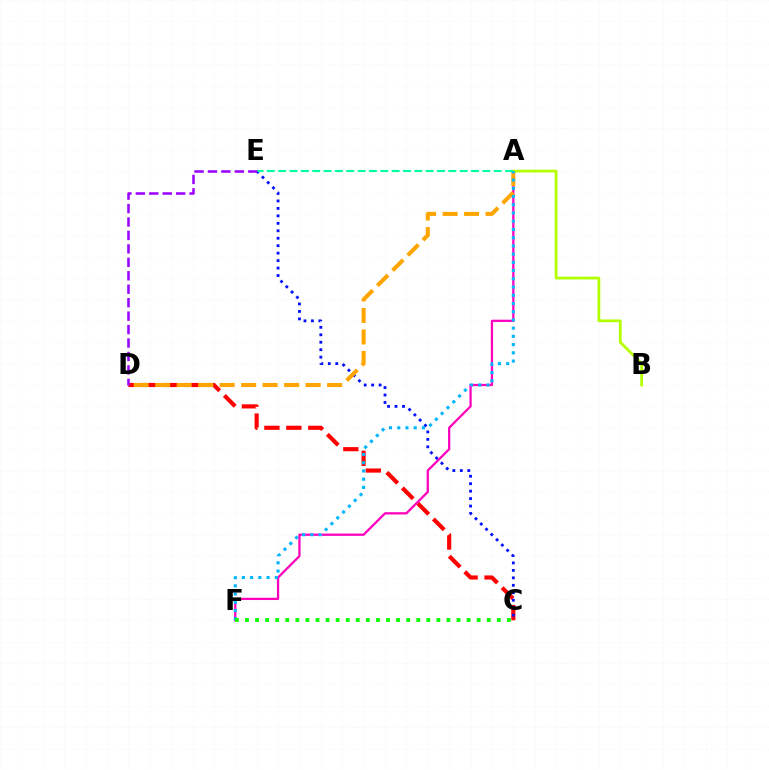{('C', 'D'): [{'color': '#ff0000', 'line_style': 'dashed', 'thickness': 2.98}], ('C', 'E'): [{'color': '#0010ff', 'line_style': 'dotted', 'thickness': 2.03}], ('A', 'F'): [{'color': '#ff00bd', 'line_style': 'solid', 'thickness': 1.63}, {'color': '#00b5ff', 'line_style': 'dotted', 'thickness': 2.23}], ('A', 'D'): [{'color': '#ffa500', 'line_style': 'dashed', 'thickness': 2.92}], ('A', 'B'): [{'color': '#b3ff00', 'line_style': 'solid', 'thickness': 2.01}], ('A', 'E'): [{'color': '#00ff9d', 'line_style': 'dashed', 'thickness': 1.54}], ('C', 'F'): [{'color': '#08ff00', 'line_style': 'dotted', 'thickness': 2.74}], ('D', 'E'): [{'color': '#9b00ff', 'line_style': 'dashed', 'thickness': 1.83}]}